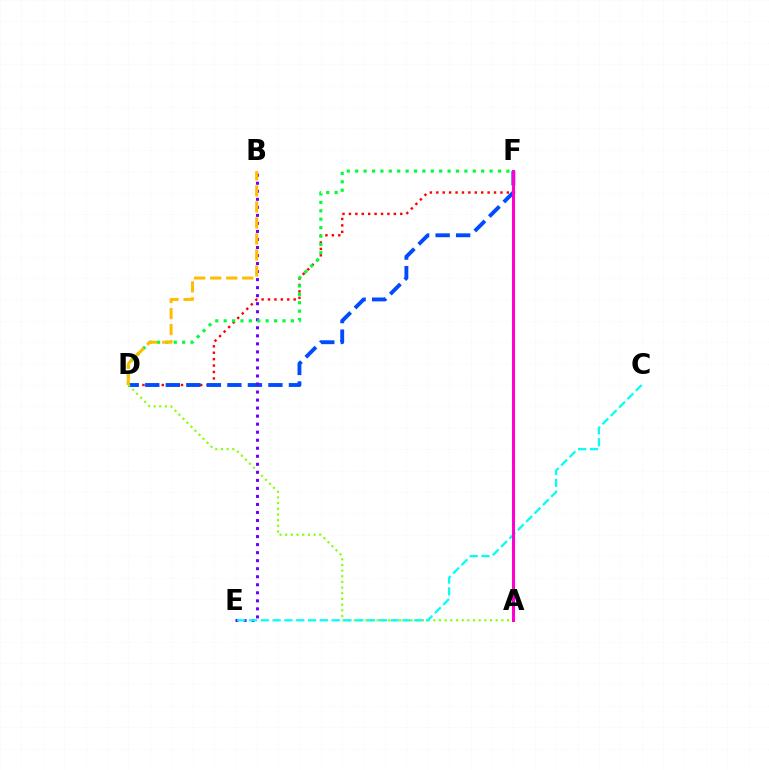{('D', 'F'): [{'color': '#ff0000', 'line_style': 'dotted', 'thickness': 1.74}, {'color': '#004bff', 'line_style': 'dashed', 'thickness': 2.79}, {'color': '#00ff39', 'line_style': 'dotted', 'thickness': 2.28}], ('A', 'D'): [{'color': '#84ff00', 'line_style': 'dotted', 'thickness': 1.54}], ('B', 'E'): [{'color': '#7200ff', 'line_style': 'dotted', 'thickness': 2.18}], ('C', 'E'): [{'color': '#00fff6', 'line_style': 'dashed', 'thickness': 1.6}], ('A', 'F'): [{'color': '#ff00cf', 'line_style': 'solid', 'thickness': 2.2}], ('B', 'D'): [{'color': '#ffbd00', 'line_style': 'dashed', 'thickness': 2.18}]}